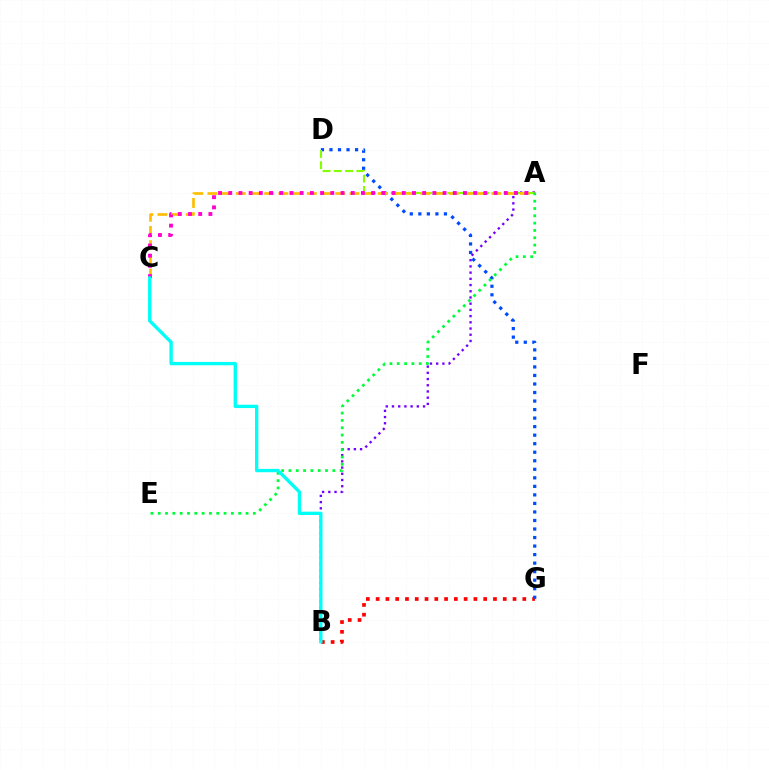{('A', 'B'): [{'color': '#7200ff', 'line_style': 'dotted', 'thickness': 1.69}], ('B', 'G'): [{'color': '#ff0000', 'line_style': 'dotted', 'thickness': 2.66}], ('D', 'G'): [{'color': '#004bff', 'line_style': 'dotted', 'thickness': 2.32}], ('A', 'D'): [{'color': '#84ff00', 'line_style': 'dashed', 'thickness': 1.53}], ('A', 'C'): [{'color': '#ffbd00', 'line_style': 'dashed', 'thickness': 1.93}, {'color': '#ff00cf', 'line_style': 'dotted', 'thickness': 2.77}], ('A', 'E'): [{'color': '#00ff39', 'line_style': 'dotted', 'thickness': 1.99}], ('B', 'C'): [{'color': '#00fff6', 'line_style': 'solid', 'thickness': 2.41}]}